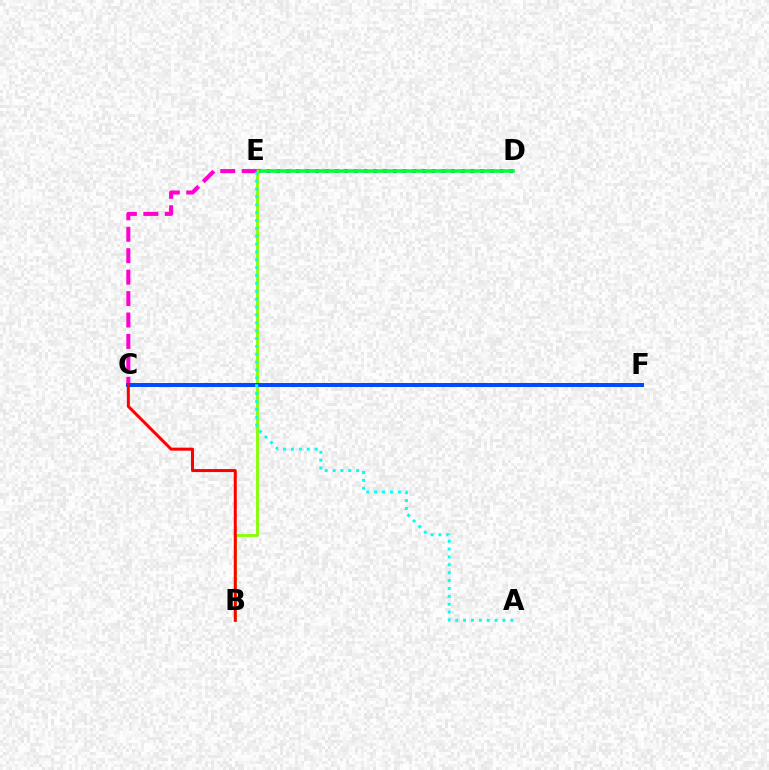{('C', 'F'): [{'color': '#ffbd00', 'line_style': 'solid', 'thickness': 2.26}, {'color': '#004bff', 'line_style': 'solid', 'thickness': 2.86}], ('D', 'E'): [{'color': '#7200ff', 'line_style': 'dotted', 'thickness': 2.64}, {'color': '#00ff39', 'line_style': 'solid', 'thickness': 2.57}], ('B', 'E'): [{'color': '#84ff00', 'line_style': 'solid', 'thickness': 2.02}], ('C', 'E'): [{'color': '#ff00cf', 'line_style': 'dashed', 'thickness': 2.91}], ('A', 'E'): [{'color': '#00fff6', 'line_style': 'dotted', 'thickness': 2.14}], ('B', 'C'): [{'color': '#ff0000', 'line_style': 'solid', 'thickness': 2.17}]}